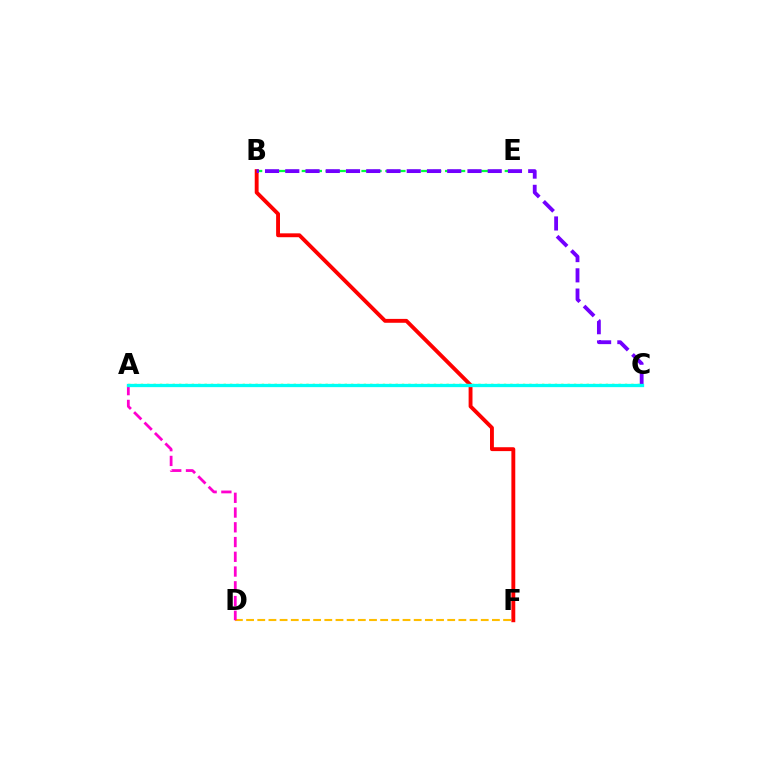{('D', 'F'): [{'color': '#ffbd00', 'line_style': 'dashed', 'thickness': 1.52}], ('B', 'E'): [{'color': '#00ff39', 'line_style': 'dashed', 'thickness': 1.62}], ('B', 'F'): [{'color': '#ff0000', 'line_style': 'solid', 'thickness': 2.79}], ('B', 'C'): [{'color': '#7200ff', 'line_style': 'dashed', 'thickness': 2.75}], ('A', 'D'): [{'color': '#ff00cf', 'line_style': 'dashed', 'thickness': 2.0}], ('A', 'C'): [{'color': '#004bff', 'line_style': 'dashed', 'thickness': 1.81}, {'color': '#84ff00', 'line_style': 'dotted', 'thickness': 1.73}, {'color': '#00fff6', 'line_style': 'solid', 'thickness': 2.37}]}